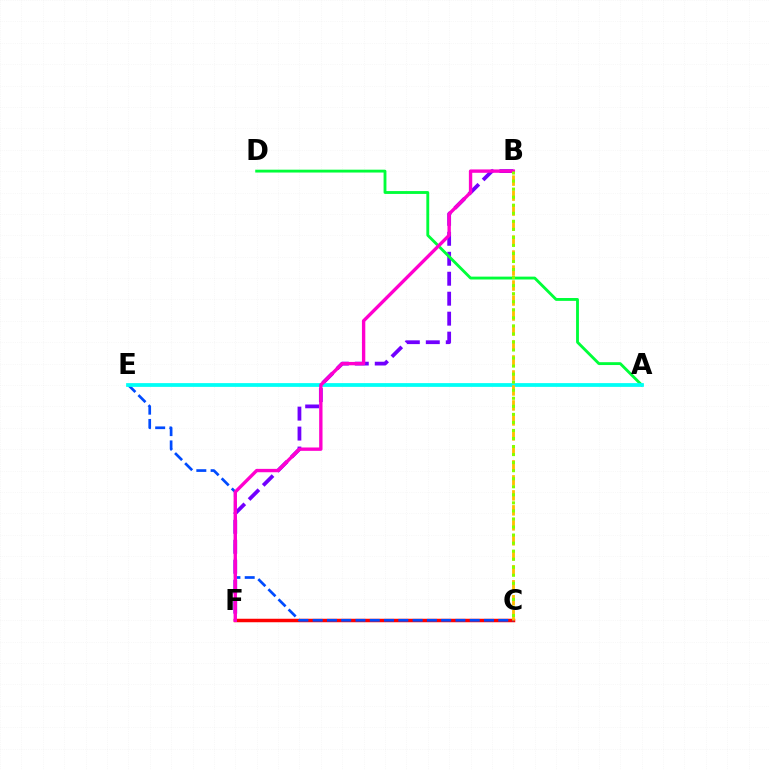{('C', 'F'): [{'color': '#ff0000', 'line_style': 'solid', 'thickness': 2.51}], ('B', 'F'): [{'color': '#7200ff', 'line_style': 'dashed', 'thickness': 2.71}, {'color': '#ff00cf', 'line_style': 'solid', 'thickness': 2.42}], ('C', 'E'): [{'color': '#004bff', 'line_style': 'dashed', 'thickness': 1.94}], ('A', 'D'): [{'color': '#00ff39', 'line_style': 'solid', 'thickness': 2.06}], ('A', 'E'): [{'color': '#00fff6', 'line_style': 'solid', 'thickness': 2.71}], ('B', 'C'): [{'color': '#ffbd00', 'line_style': 'dashed', 'thickness': 2.04}, {'color': '#84ff00', 'line_style': 'dotted', 'thickness': 2.19}]}